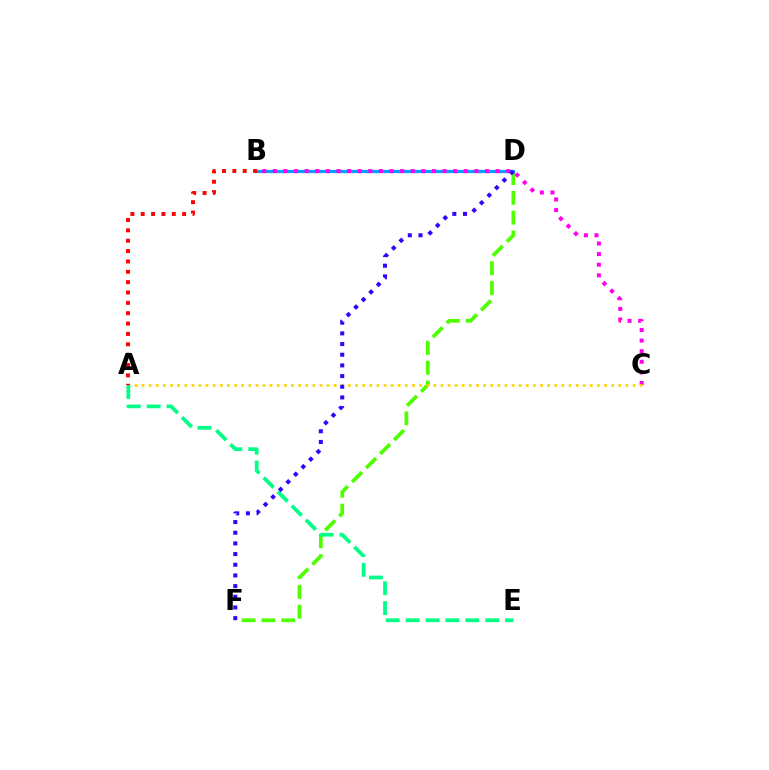{('D', 'F'): [{'color': '#4fff00', 'line_style': 'dashed', 'thickness': 2.69}, {'color': '#3700ff', 'line_style': 'dotted', 'thickness': 2.9}], ('B', 'D'): [{'color': '#009eff', 'line_style': 'solid', 'thickness': 2.32}], ('B', 'C'): [{'color': '#ff00ed', 'line_style': 'dotted', 'thickness': 2.88}], ('A', 'C'): [{'color': '#ffd500', 'line_style': 'dotted', 'thickness': 1.93}], ('A', 'E'): [{'color': '#00ff86', 'line_style': 'dashed', 'thickness': 2.7}], ('A', 'B'): [{'color': '#ff0000', 'line_style': 'dotted', 'thickness': 2.81}]}